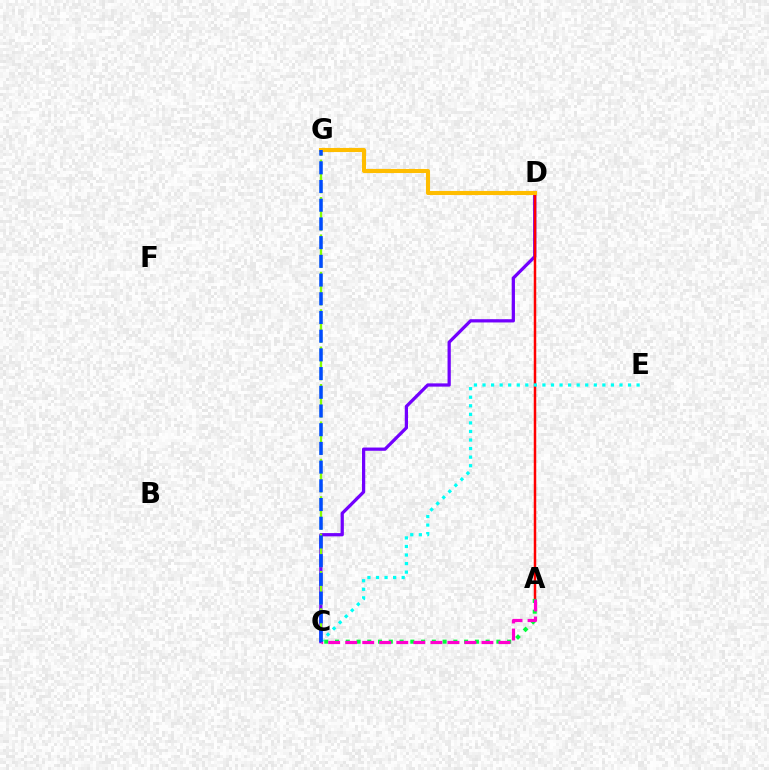{('C', 'D'): [{'color': '#7200ff', 'line_style': 'solid', 'thickness': 2.34}], ('A', 'D'): [{'color': '#ff0000', 'line_style': 'solid', 'thickness': 1.79}], ('C', 'E'): [{'color': '#00fff6', 'line_style': 'dotted', 'thickness': 2.33}], ('A', 'C'): [{'color': '#00ff39', 'line_style': 'dotted', 'thickness': 2.92}, {'color': '#ff00cf', 'line_style': 'dashed', 'thickness': 2.31}], ('C', 'G'): [{'color': '#84ff00', 'line_style': 'dashed', 'thickness': 1.69}, {'color': '#004bff', 'line_style': 'dashed', 'thickness': 2.54}], ('D', 'G'): [{'color': '#ffbd00', 'line_style': 'solid', 'thickness': 2.94}]}